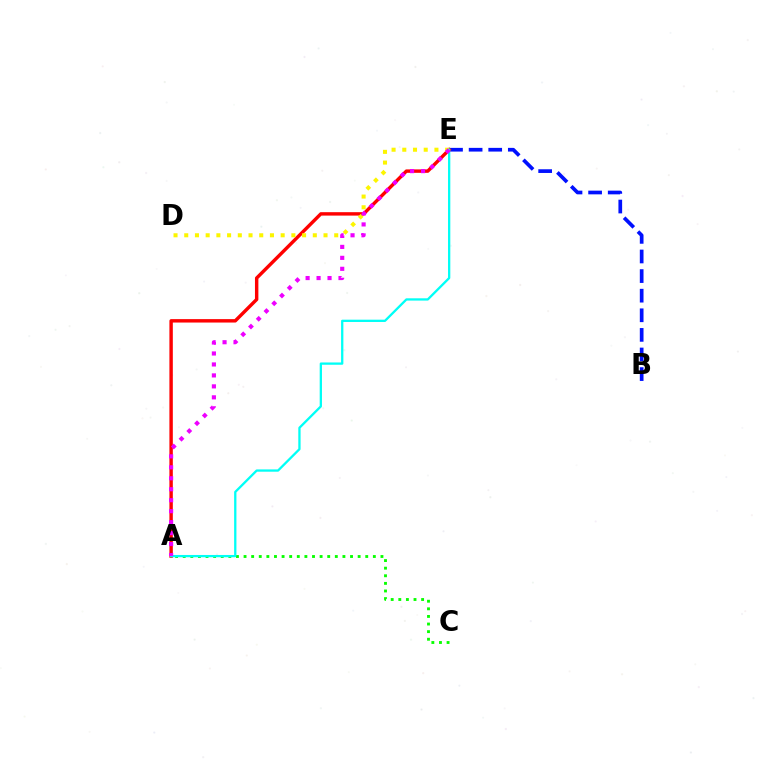{('B', 'E'): [{'color': '#0010ff', 'line_style': 'dashed', 'thickness': 2.66}], ('A', 'C'): [{'color': '#08ff00', 'line_style': 'dotted', 'thickness': 2.07}], ('A', 'E'): [{'color': '#ff0000', 'line_style': 'solid', 'thickness': 2.46}, {'color': '#00fff6', 'line_style': 'solid', 'thickness': 1.65}, {'color': '#ee00ff', 'line_style': 'dotted', 'thickness': 2.98}], ('D', 'E'): [{'color': '#fcf500', 'line_style': 'dotted', 'thickness': 2.91}]}